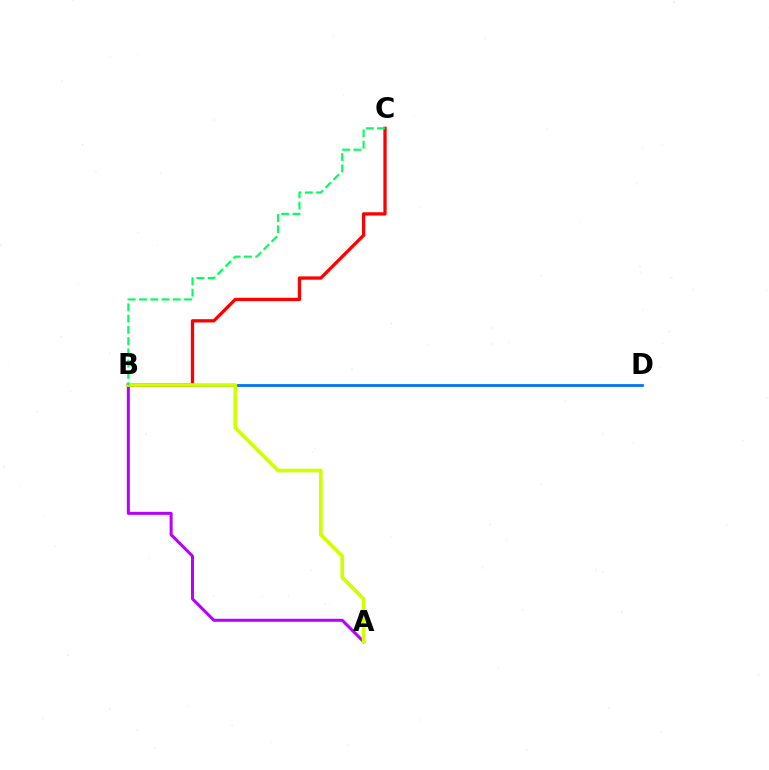{('B', 'D'): [{'color': '#0074ff', 'line_style': 'solid', 'thickness': 2.0}], ('A', 'B'): [{'color': '#b900ff', 'line_style': 'solid', 'thickness': 2.17}, {'color': '#d1ff00', 'line_style': 'solid', 'thickness': 2.65}], ('B', 'C'): [{'color': '#ff0000', 'line_style': 'solid', 'thickness': 2.37}, {'color': '#00ff5c', 'line_style': 'dashed', 'thickness': 1.53}]}